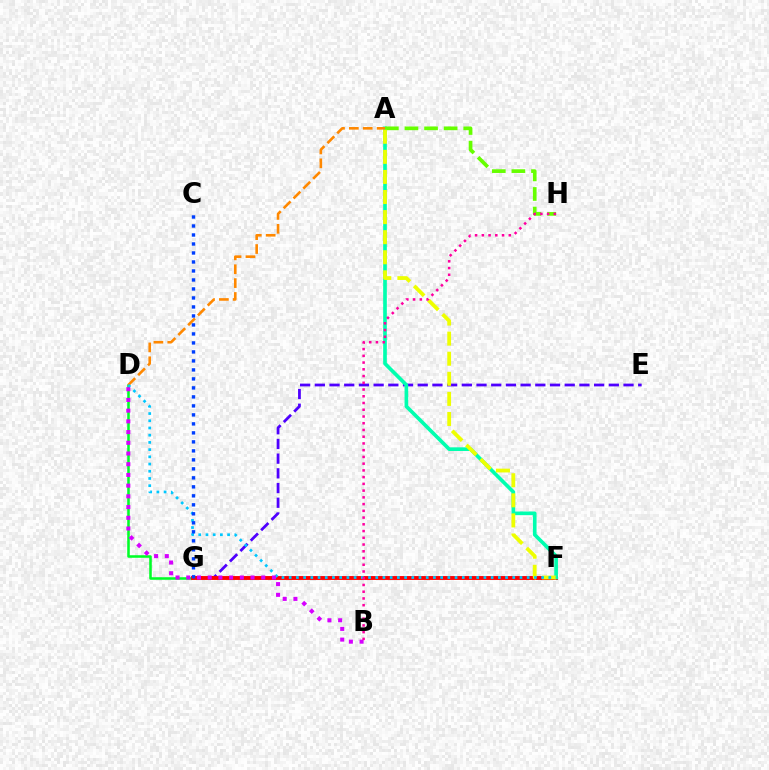{('D', 'G'): [{'color': '#00ff27', 'line_style': 'solid', 'thickness': 1.84}], ('E', 'G'): [{'color': '#4f00ff', 'line_style': 'dashed', 'thickness': 2.0}], ('F', 'G'): [{'color': '#ff0000', 'line_style': 'solid', 'thickness': 2.8}], ('A', 'F'): [{'color': '#00ffaf', 'line_style': 'solid', 'thickness': 2.64}, {'color': '#eeff00', 'line_style': 'dashed', 'thickness': 2.73}], ('A', 'D'): [{'color': '#ff8800', 'line_style': 'dashed', 'thickness': 1.88}], ('A', 'H'): [{'color': '#66ff00', 'line_style': 'dashed', 'thickness': 2.66}], ('D', 'F'): [{'color': '#00c7ff', 'line_style': 'dotted', 'thickness': 1.96}], ('B', 'D'): [{'color': '#d600ff', 'line_style': 'dotted', 'thickness': 2.91}], ('B', 'H'): [{'color': '#ff00a0', 'line_style': 'dotted', 'thickness': 1.83}], ('C', 'G'): [{'color': '#003fff', 'line_style': 'dotted', 'thickness': 2.44}]}